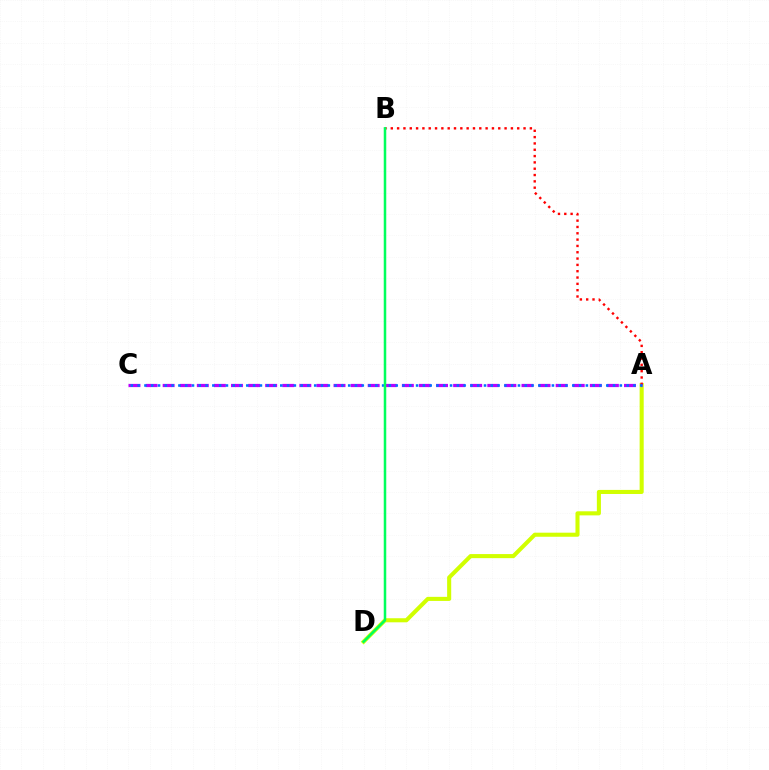{('A', 'D'): [{'color': '#d1ff00', 'line_style': 'solid', 'thickness': 2.93}], ('A', 'B'): [{'color': '#ff0000', 'line_style': 'dotted', 'thickness': 1.72}], ('A', 'C'): [{'color': '#b900ff', 'line_style': 'dashed', 'thickness': 2.32}, {'color': '#0074ff', 'line_style': 'dotted', 'thickness': 1.85}], ('B', 'D'): [{'color': '#00ff5c', 'line_style': 'solid', 'thickness': 1.81}]}